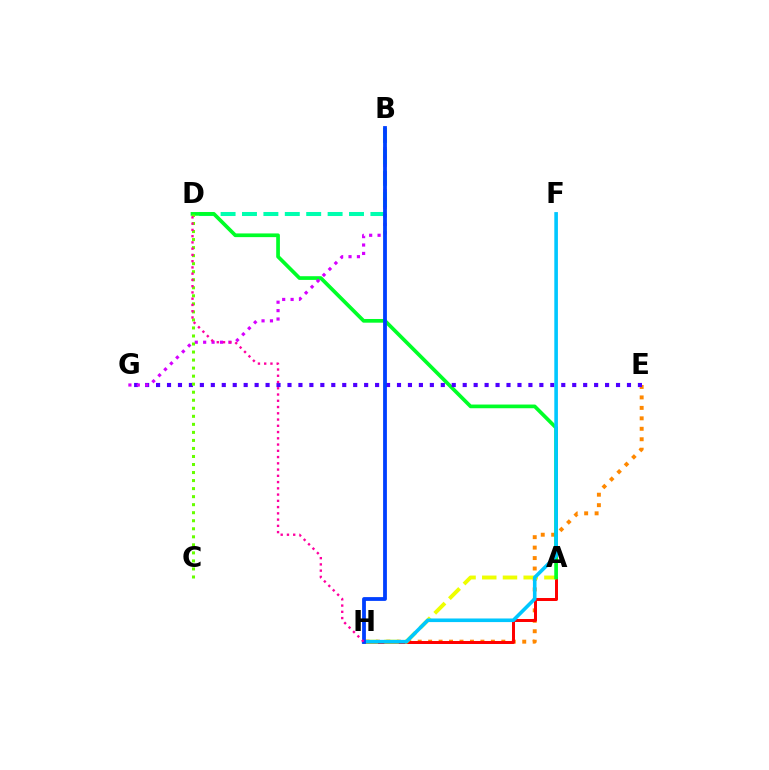{('E', 'H'): [{'color': '#ff8800', 'line_style': 'dotted', 'thickness': 2.84}], ('A', 'H'): [{'color': '#ff0000', 'line_style': 'solid', 'thickness': 2.15}, {'color': '#eeff00', 'line_style': 'dashed', 'thickness': 2.81}], ('B', 'D'): [{'color': '#00ffaf', 'line_style': 'dashed', 'thickness': 2.91}], ('A', 'D'): [{'color': '#00ff27', 'line_style': 'solid', 'thickness': 2.66}], ('E', 'G'): [{'color': '#4f00ff', 'line_style': 'dotted', 'thickness': 2.98}], ('B', 'G'): [{'color': '#d600ff', 'line_style': 'dotted', 'thickness': 2.28}], ('F', 'H'): [{'color': '#00c7ff', 'line_style': 'solid', 'thickness': 2.6}], ('B', 'H'): [{'color': '#003fff', 'line_style': 'solid', 'thickness': 2.74}], ('C', 'D'): [{'color': '#66ff00', 'line_style': 'dotted', 'thickness': 2.18}], ('D', 'H'): [{'color': '#ff00a0', 'line_style': 'dotted', 'thickness': 1.7}]}